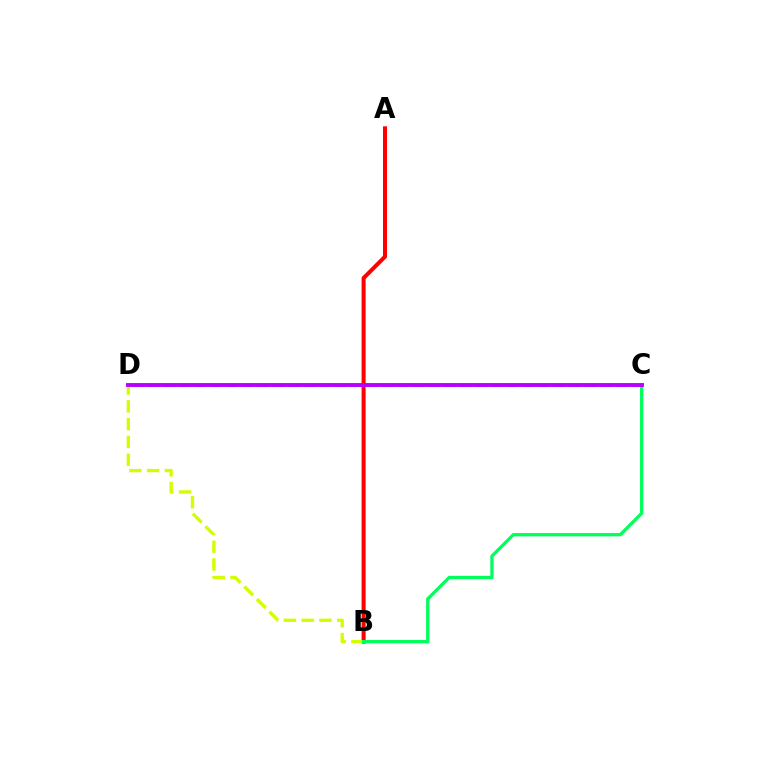{('C', 'D'): [{'color': '#0074ff', 'line_style': 'dashed', 'thickness': 2.12}, {'color': '#b900ff', 'line_style': 'solid', 'thickness': 2.79}], ('A', 'B'): [{'color': '#ff0000', 'line_style': 'solid', 'thickness': 2.9}], ('B', 'D'): [{'color': '#d1ff00', 'line_style': 'dashed', 'thickness': 2.42}], ('B', 'C'): [{'color': '#00ff5c', 'line_style': 'solid', 'thickness': 2.37}]}